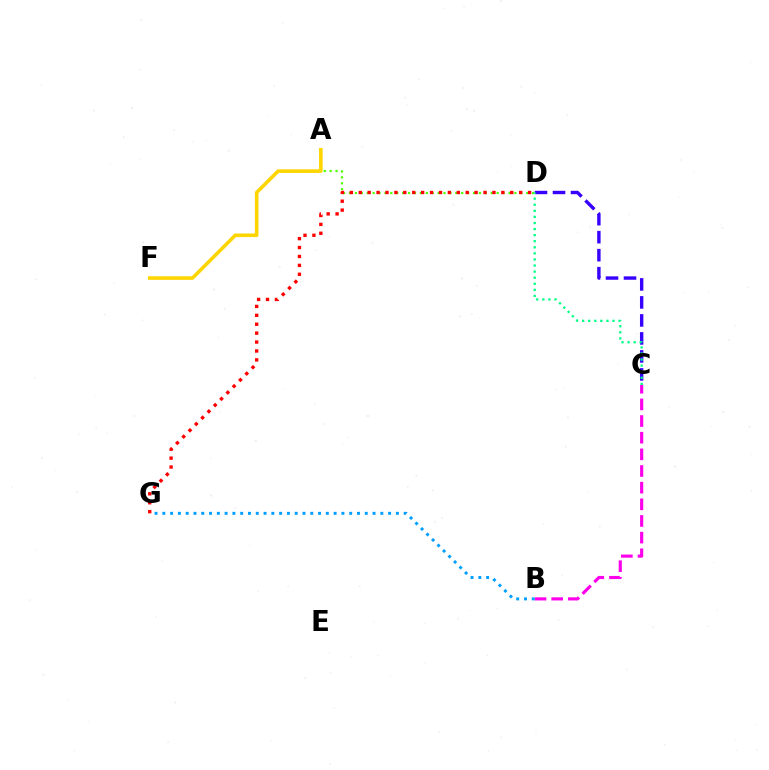{('A', 'D'): [{'color': '#4fff00', 'line_style': 'dotted', 'thickness': 1.6}], ('C', 'D'): [{'color': '#3700ff', 'line_style': 'dashed', 'thickness': 2.45}, {'color': '#00ff86', 'line_style': 'dotted', 'thickness': 1.65}], ('D', 'G'): [{'color': '#ff0000', 'line_style': 'dotted', 'thickness': 2.42}], ('B', 'C'): [{'color': '#ff00ed', 'line_style': 'dashed', 'thickness': 2.26}], ('A', 'F'): [{'color': '#ffd500', 'line_style': 'solid', 'thickness': 2.58}], ('B', 'G'): [{'color': '#009eff', 'line_style': 'dotted', 'thickness': 2.12}]}